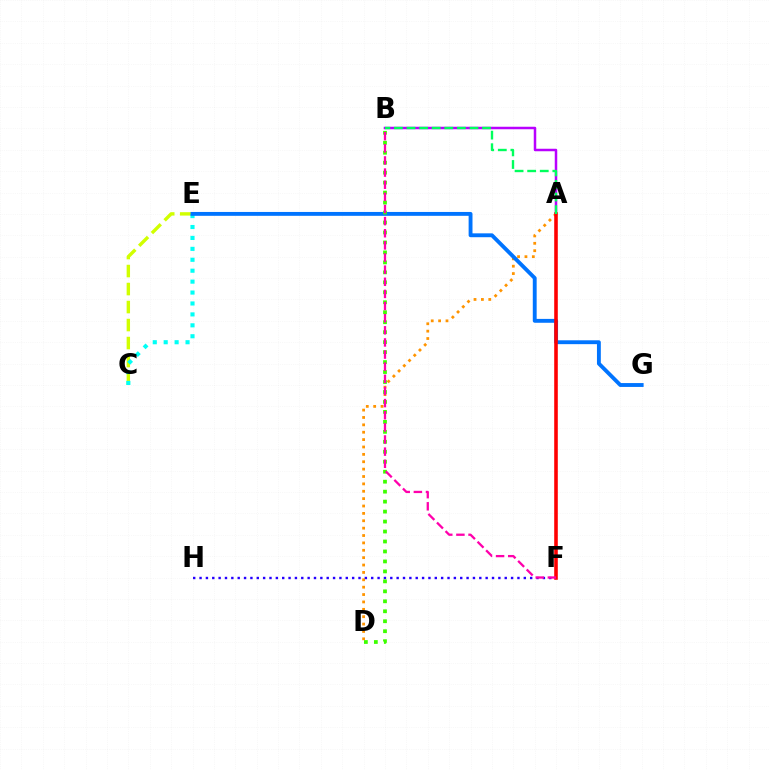{('A', 'D'): [{'color': '#ff9400', 'line_style': 'dotted', 'thickness': 2.0}], ('F', 'H'): [{'color': '#2500ff', 'line_style': 'dotted', 'thickness': 1.73}], ('C', 'E'): [{'color': '#d1ff00', 'line_style': 'dashed', 'thickness': 2.44}, {'color': '#00fff6', 'line_style': 'dotted', 'thickness': 2.97}], ('E', 'G'): [{'color': '#0074ff', 'line_style': 'solid', 'thickness': 2.79}], ('A', 'B'): [{'color': '#b900ff', 'line_style': 'solid', 'thickness': 1.8}, {'color': '#00ff5c', 'line_style': 'dashed', 'thickness': 1.71}], ('B', 'D'): [{'color': '#3dff00', 'line_style': 'dotted', 'thickness': 2.71}], ('A', 'F'): [{'color': '#ff0000', 'line_style': 'solid', 'thickness': 2.58}], ('B', 'F'): [{'color': '#ff00ac', 'line_style': 'dashed', 'thickness': 1.65}]}